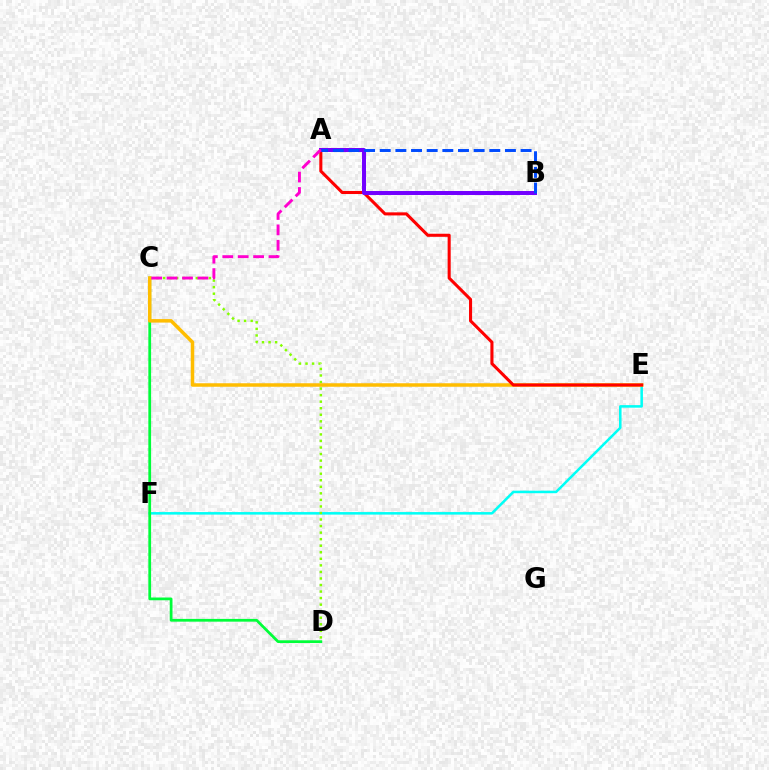{('E', 'F'): [{'color': '#00fff6', 'line_style': 'solid', 'thickness': 1.82}], ('C', 'D'): [{'color': '#00ff39', 'line_style': 'solid', 'thickness': 1.98}, {'color': '#84ff00', 'line_style': 'dotted', 'thickness': 1.78}], ('C', 'E'): [{'color': '#ffbd00', 'line_style': 'solid', 'thickness': 2.52}], ('A', 'E'): [{'color': '#ff0000', 'line_style': 'solid', 'thickness': 2.21}], ('A', 'B'): [{'color': '#7200ff', 'line_style': 'solid', 'thickness': 2.87}, {'color': '#004bff', 'line_style': 'dashed', 'thickness': 2.13}], ('A', 'C'): [{'color': '#ff00cf', 'line_style': 'dashed', 'thickness': 2.09}]}